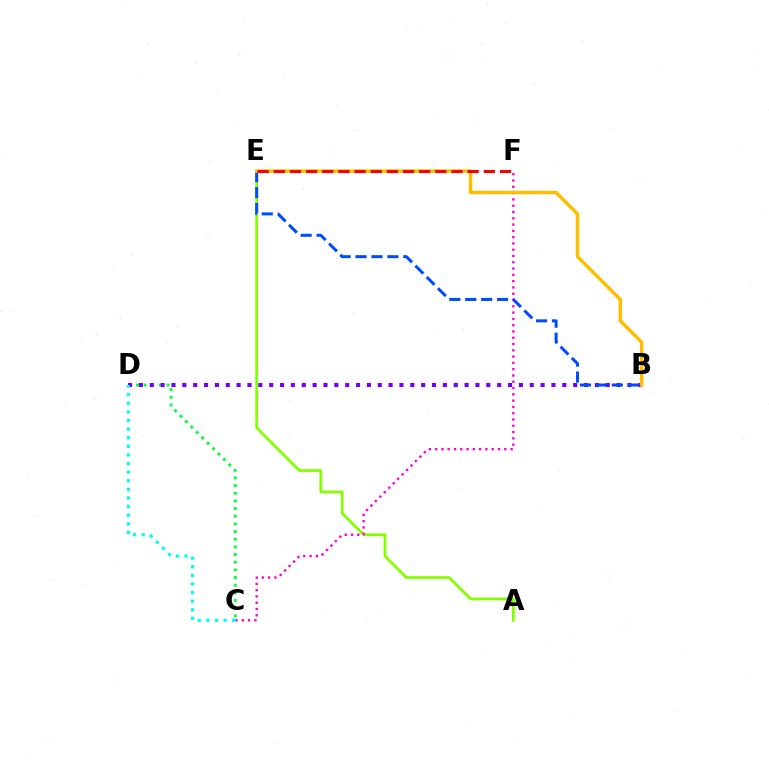{('C', 'D'): [{'color': '#00ff39', 'line_style': 'dotted', 'thickness': 2.08}, {'color': '#00fff6', 'line_style': 'dotted', 'thickness': 2.34}], ('A', 'E'): [{'color': '#84ff00', 'line_style': 'solid', 'thickness': 2.01}], ('B', 'D'): [{'color': '#7200ff', 'line_style': 'dotted', 'thickness': 2.95}], ('C', 'F'): [{'color': '#ff00cf', 'line_style': 'dotted', 'thickness': 1.71}], ('B', 'E'): [{'color': '#004bff', 'line_style': 'dashed', 'thickness': 2.16}, {'color': '#ffbd00', 'line_style': 'solid', 'thickness': 2.5}], ('E', 'F'): [{'color': '#ff0000', 'line_style': 'dashed', 'thickness': 2.19}]}